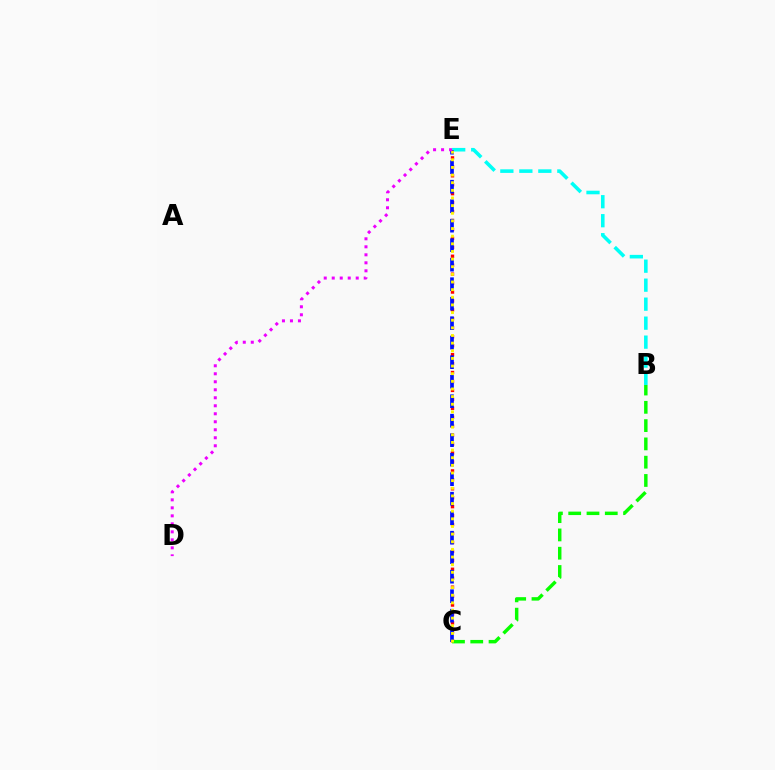{('C', 'E'): [{'color': '#ff0000', 'line_style': 'dotted', 'thickness': 2.43}, {'color': '#0010ff', 'line_style': 'dashed', 'thickness': 2.65}, {'color': '#fcf500', 'line_style': 'dotted', 'thickness': 2.08}], ('B', 'E'): [{'color': '#00fff6', 'line_style': 'dashed', 'thickness': 2.58}], ('B', 'C'): [{'color': '#08ff00', 'line_style': 'dashed', 'thickness': 2.48}], ('D', 'E'): [{'color': '#ee00ff', 'line_style': 'dotted', 'thickness': 2.17}]}